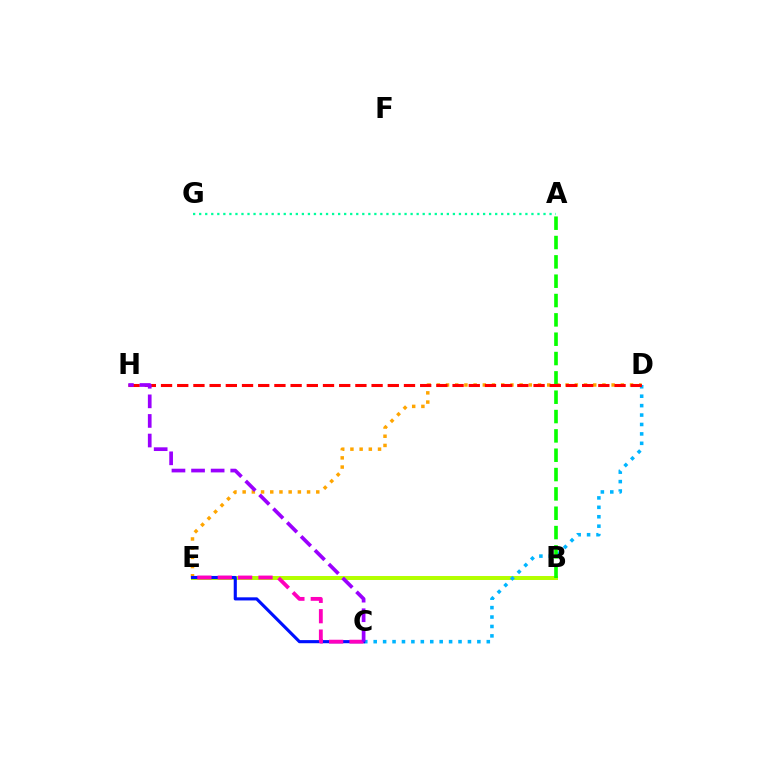{('D', 'E'): [{'color': '#ffa500', 'line_style': 'dotted', 'thickness': 2.5}], ('B', 'E'): [{'color': '#b3ff00', 'line_style': 'solid', 'thickness': 2.86}], ('C', 'D'): [{'color': '#00b5ff', 'line_style': 'dotted', 'thickness': 2.56}], ('C', 'E'): [{'color': '#0010ff', 'line_style': 'solid', 'thickness': 2.25}, {'color': '#ff00bd', 'line_style': 'dashed', 'thickness': 2.77}], ('A', 'G'): [{'color': '#00ff9d', 'line_style': 'dotted', 'thickness': 1.64}], ('A', 'B'): [{'color': '#08ff00', 'line_style': 'dashed', 'thickness': 2.63}], ('D', 'H'): [{'color': '#ff0000', 'line_style': 'dashed', 'thickness': 2.2}], ('C', 'H'): [{'color': '#9b00ff', 'line_style': 'dashed', 'thickness': 2.66}]}